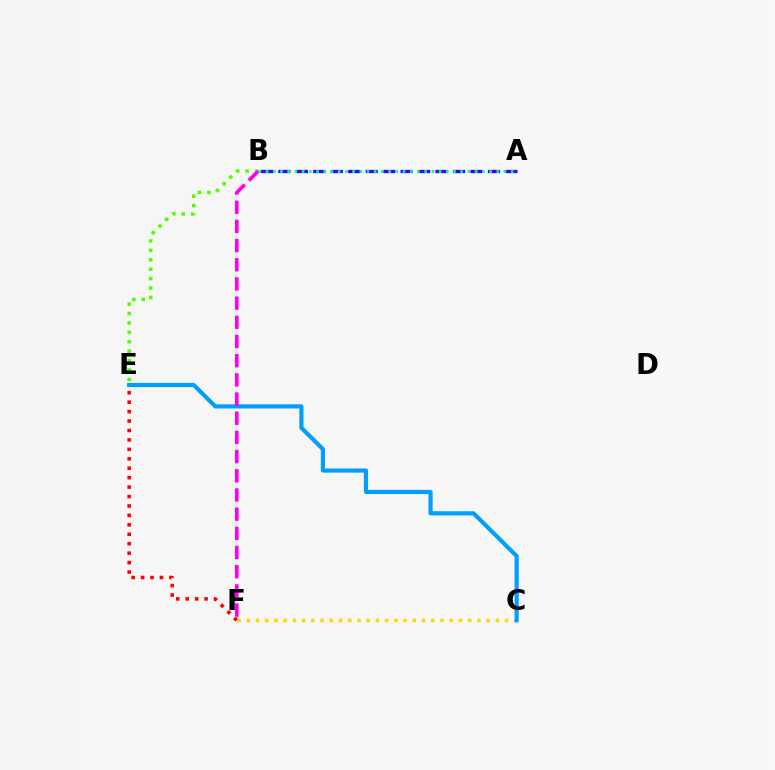{('E', 'F'): [{'color': '#ff0000', 'line_style': 'dotted', 'thickness': 2.56}], ('C', 'F'): [{'color': '#ffd500', 'line_style': 'dotted', 'thickness': 2.51}], ('C', 'E'): [{'color': '#009eff', 'line_style': 'solid', 'thickness': 2.99}], ('B', 'E'): [{'color': '#4fff00', 'line_style': 'dotted', 'thickness': 2.56}], ('B', 'F'): [{'color': '#ff00ed', 'line_style': 'dashed', 'thickness': 2.61}], ('A', 'B'): [{'color': '#3700ff', 'line_style': 'dashed', 'thickness': 2.37}, {'color': '#00ff86', 'line_style': 'dotted', 'thickness': 1.96}]}